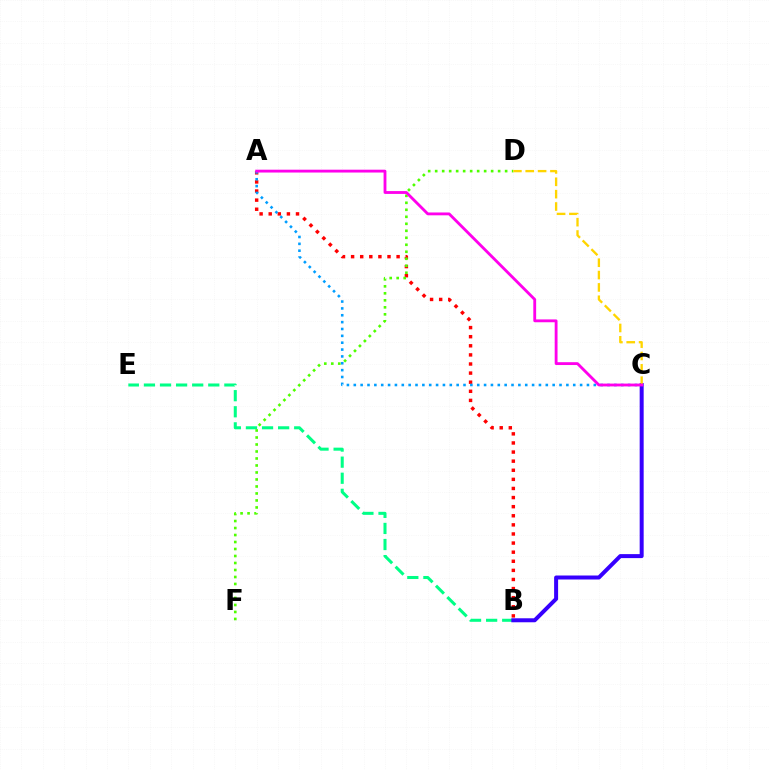{('B', 'E'): [{'color': '#00ff86', 'line_style': 'dashed', 'thickness': 2.19}], ('A', 'B'): [{'color': '#ff0000', 'line_style': 'dotted', 'thickness': 2.47}], ('A', 'C'): [{'color': '#009eff', 'line_style': 'dotted', 'thickness': 1.86}, {'color': '#ff00ed', 'line_style': 'solid', 'thickness': 2.04}], ('D', 'F'): [{'color': '#4fff00', 'line_style': 'dotted', 'thickness': 1.9}], ('B', 'C'): [{'color': '#3700ff', 'line_style': 'solid', 'thickness': 2.87}], ('C', 'D'): [{'color': '#ffd500', 'line_style': 'dashed', 'thickness': 1.68}]}